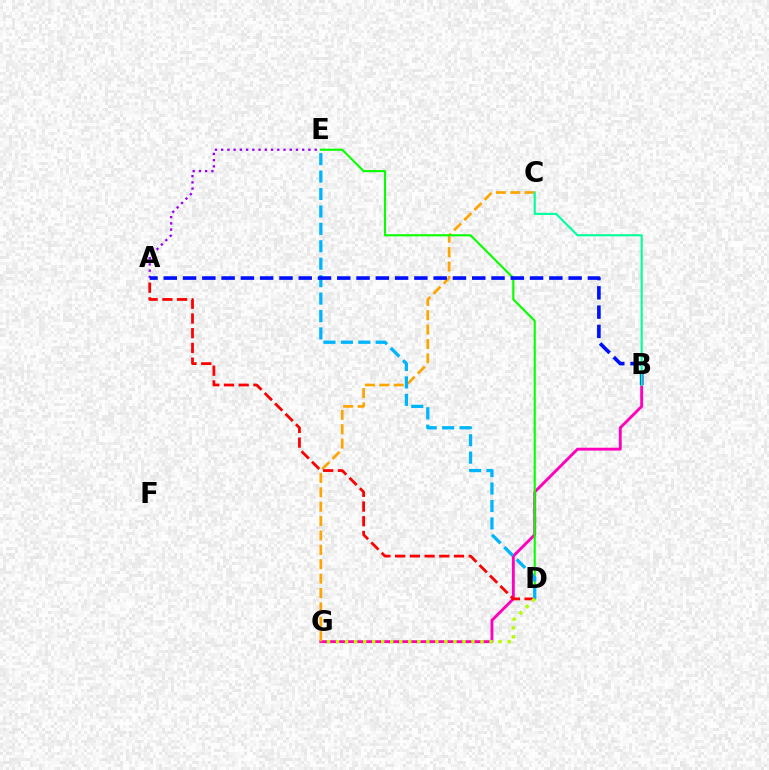{('B', 'G'): [{'color': '#ff00bd', 'line_style': 'solid', 'thickness': 2.08}], ('A', 'E'): [{'color': '#9b00ff', 'line_style': 'dotted', 'thickness': 1.69}], ('C', 'G'): [{'color': '#ffa500', 'line_style': 'dashed', 'thickness': 1.95}], ('D', 'E'): [{'color': '#08ff00', 'line_style': 'solid', 'thickness': 1.53}, {'color': '#00b5ff', 'line_style': 'dashed', 'thickness': 2.37}], ('A', 'D'): [{'color': '#ff0000', 'line_style': 'dashed', 'thickness': 2.0}], ('A', 'B'): [{'color': '#0010ff', 'line_style': 'dashed', 'thickness': 2.62}], ('D', 'G'): [{'color': '#b3ff00', 'line_style': 'dotted', 'thickness': 2.45}], ('B', 'C'): [{'color': '#00ff9d', 'line_style': 'solid', 'thickness': 1.53}]}